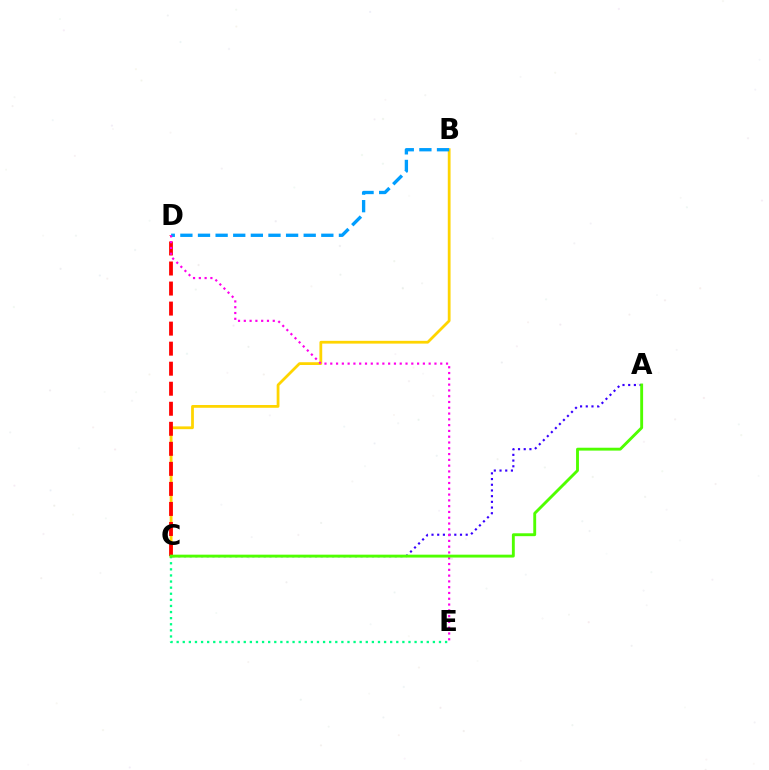{('B', 'C'): [{'color': '#ffd500', 'line_style': 'solid', 'thickness': 2.0}], ('A', 'C'): [{'color': '#3700ff', 'line_style': 'dotted', 'thickness': 1.55}, {'color': '#4fff00', 'line_style': 'solid', 'thickness': 2.07}], ('C', 'D'): [{'color': '#ff0000', 'line_style': 'dashed', 'thickness': 2.72}], ('B', 'D'): [{'color': '#009eff', 'line_style': 'dashed', 'thickness': 2.39}], ('C', 'E'): [{'color': '#00ff86', 'line_style': 'dotted', 'thickness': 1.66}], ('D', 'E'): [{'color': '#ff00ed', 'line_style': 'dotted', 'thickness': 1.57}]}